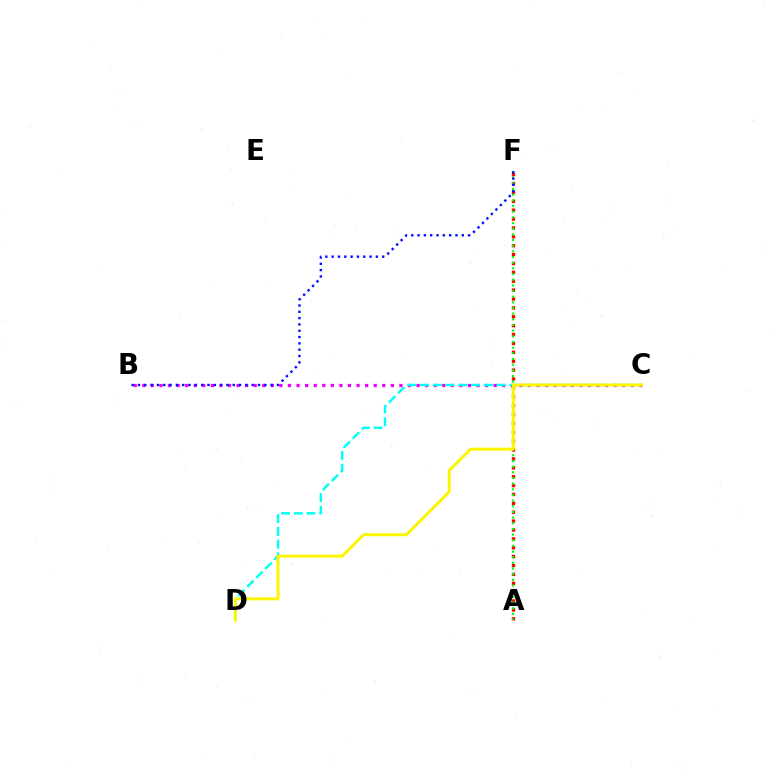{('B', 'C'): [{'color': '#ee00ff', 'line_style': 'dotted', 'thickness': 2.33}], ('C', 'D'): [{'color': '#00fff6', 'line_style': 'dashed', 'thickness': 1.73}, {'color': '#fcf500', 'line_style': 'solid', 'thickness': 2.14}], ('A', 'F'): [{'color': '#ff0000', 'line_style': 'dotted', 'thickness': 2.41}, {'color': '#08ff00', 'line_style': 'dotted', 'thickness': 1.54}], ('B', 'F'): [{'color': '#0010ff', 'line_style': 'dotted', 'thickness': 1.72}]}